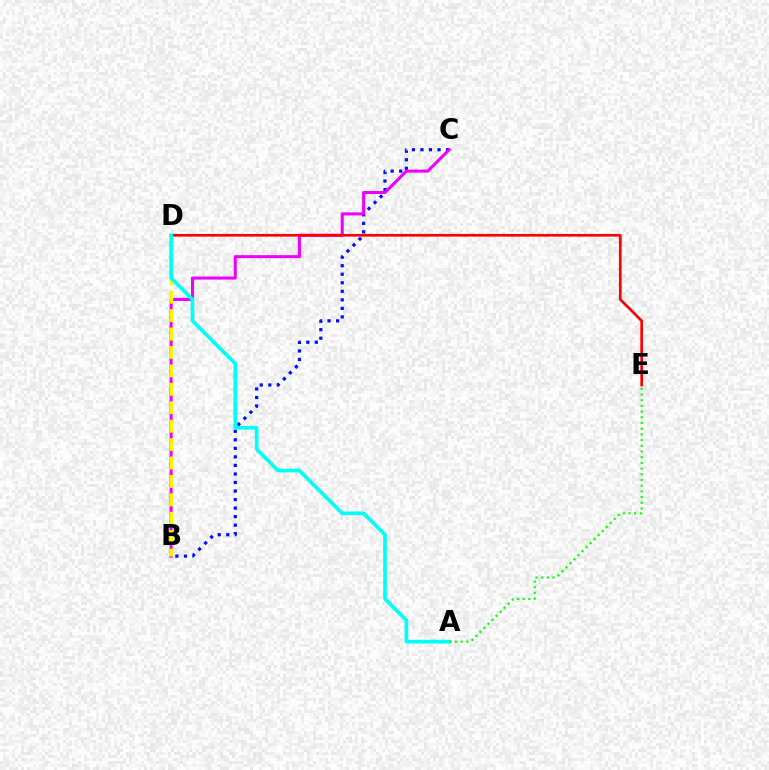{('B', 'C'): [{'color': '#0010ff', 'line_style': 'dotted', 'thickness': 2.32}, {'color': '#ee00ff', 'line_style': 'solid', 'thickness': 2.19}], ('D', 'E'): [{'color': '#ff0000', 'line_style': 'solid', 'thickness': 1.92}], ('B', 'D'): [{'color': '#fcf500', 'line_style': 'dashed', 'thickness': 2.5}], ('A', 'D'): [{'color': '#00fff6', 'line_style': 'solid', 'thickness': 2.64}], ('A', 'E'): [{'color': '#08ff00', 'line_style': 'dotted', 'thickness': 1.55}]}